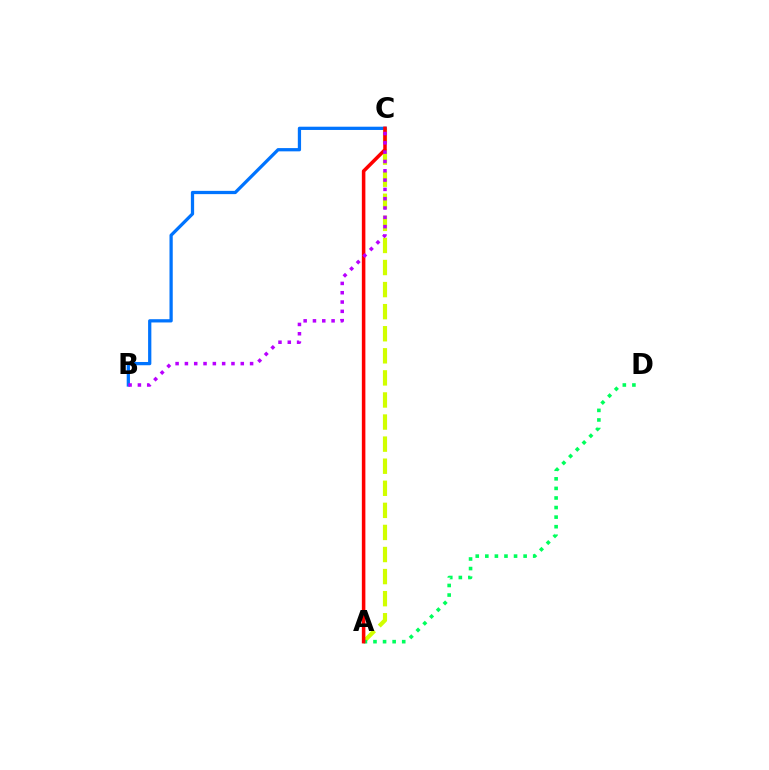{('A', 'C'): [{'color': '#d1ff00', 'line_style': 'dashed', 'thickness': 3.0}, {'color': '#ff0000', 'line_style': 'solid', 'thickness': 2.55}], ('B', 'C'): [{'color': '#0074ff', 'line_style': 'solid', 'thickness': 2.34}, {'color': '#b900ff', 'line_style': 'dotted', 'thickness': 2.53}], ('A', 'D'): [{'color': '#00ff5c', 'line_style': 'dotted', 'thickness': 2.6}]}